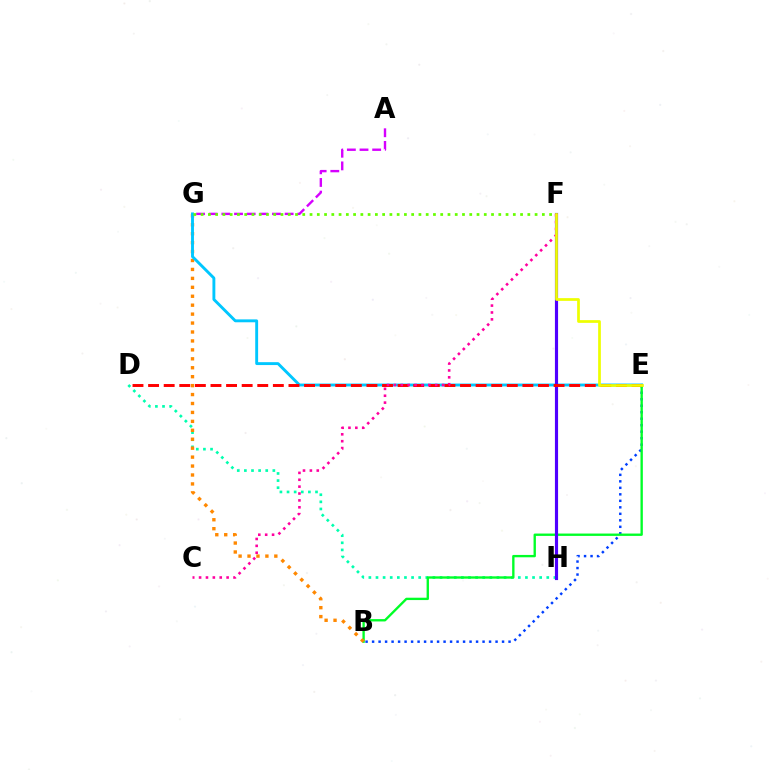{('D', 'H'): [{'color': '#00ffaf', 'line_style': 'dotted', 'thickness': 1.93}], ('B', 'E'): [{'color': '#003fff', 'line_style': 'dotted', 'thickness': 1.77}, {'color': '#00ff27', 'line_style': 'solid', 'thickness': 1.7}], ('B', 'G'): [{'color': '#ff8800', 'line_style': 'dotted', 'thickness': 2.43}], ('E', 'G'): [{'color': '#00c7ff', 'line_style': 'solid', 'thickness': 2.08}], ('A', 'G'): [{'color': '#d600ff', 'line_style': 'dashed', 'thickness': 1.72}], ('F', 'H'): [{'color': '#4f00ff', 'line_style': 'solid', 'thickness': 2.27}], ('D', 'E'): [{'color': '#ff0000', 'line_style': 'dashed', 'thickness': 2.12}], ('F', 'G'): [{'color': '#66ff00', 'line_style': 'dotted', 'thickness': 1.97}], ('C', 'F'): [{'color': '#ff00a0', 'line_style': 'dotted', 'thickness': 1.87}], ('E', 'F'): [{'color': '#eeff00', 'line_style': 'solid', 'thickness': 1.96}]}